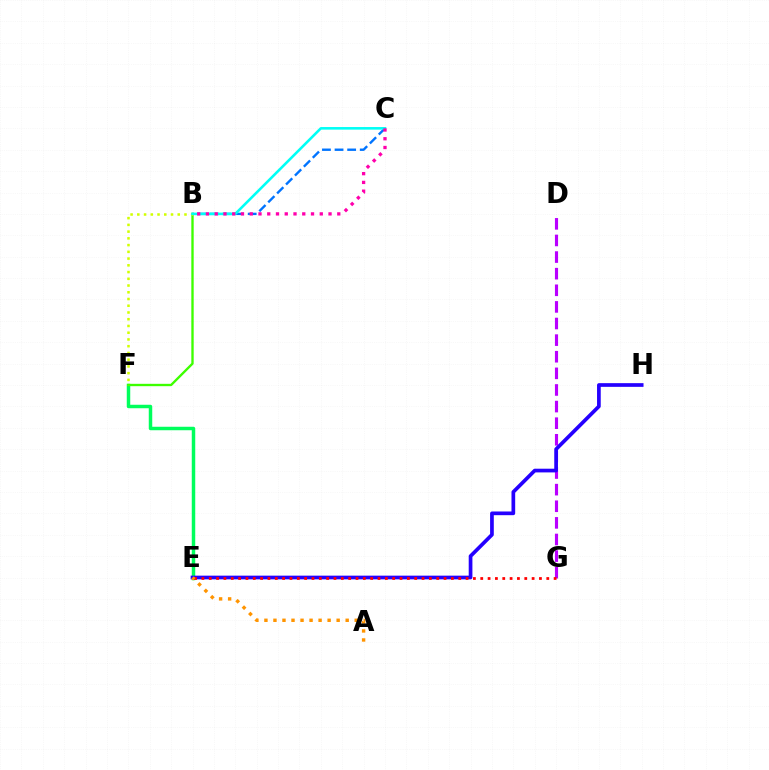{('E', 'F'): [{'color': '#00ff5c', 'line_style': 'solid', 'thickness': 2.5}], ('B', 'F'): [{'color': '#3dff00', 'line_style': 'solid', 'thickness': 1.7}, {'color': '#d1ff00', 'line_style': 'dotted', 'thickness': 1.83}], ('D', 'G'): [{'color': '#b900ff', 'line_style': 'dashed', 'thickness': 2.26}], ('B', 'C'): [{'color': '#0074ff', 'line_style': 'dashed', 'thickness': 1.71}, {'color': '#00fff6', 'line_style': 'solid', 'thickness': 1.86}, {'color': '#ff00ac', 'line_style': 'dotted', 'thickness': 2.38}], ('E', 'H'): [{'color': '#2500ff', 'line_style': 'solid', 'thickness': 2.66}], ('E', 'G'): [{'color': '#ff0000', 'line_style': 'dotted', 'thickness': 1.99}], ('A', 'E'): [{'color': '#ff9400', 'line_style': 'dotted', 'thickness': 2.45}]}